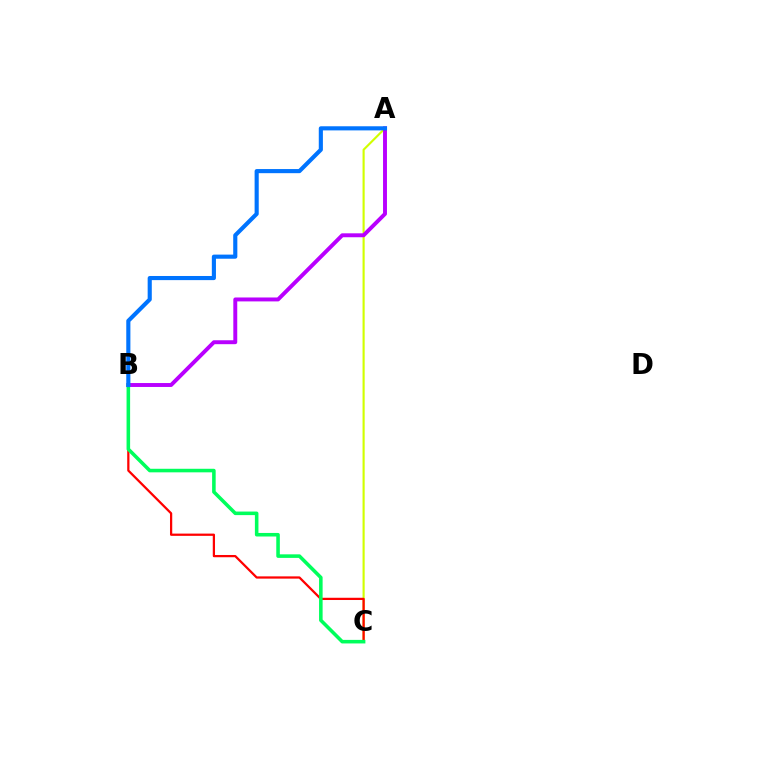{('A', 'C'): [{'color': '#d1ff00', 'line_style': 'solid', 'thickness': 1.54}], ('B', 'C'): [{'color': '#ff0000', 'line_style': 'solid', 'thickness': 1.62}, {'color': '#00ff5c', 'line_style': 'solid', 'thickness': 2.56}], ('A', 'B'): [{'color': '#b900ff', 'line_style': 'solid', 'thickness': 2.83}, {'color': '#0074ff', 'line_style': 'solid', 'thickness': 2.97}]}